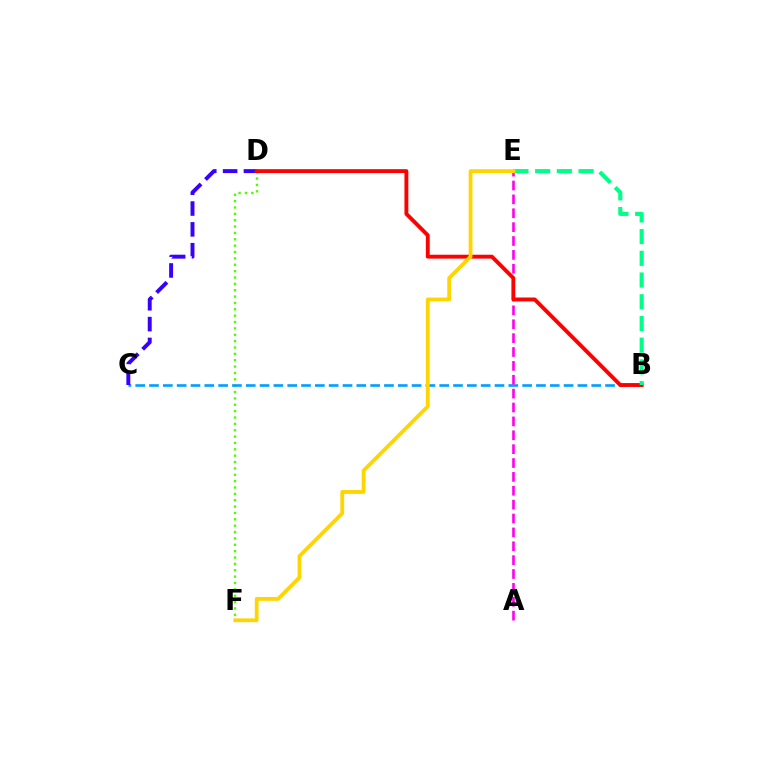{('D', 'F'): [{'color': '#4fff00', 'line_style': 'dotted', 'thickness': 1.73}], ('B', 'C'): [{'color': '#009eff', 'line_style': 'dashed', 'thickness': 1.88}], ('A', 'E'): [{'color': '#ff00ed', 'line_style': 'dashed', 'thickness': 1.89}], ('C', 'D'): [{'color': '#3700ff', 'line_style': 'dashed', 'thickness': 2.83}], ('B', 'D'): [{'color': '#ff0000', 'line_style': 'solid', 'thickness': 2.79}], ('B', 'E'): [{'color': '#00ff86', 'line_style': 'dashed', 'thickness': 2.95}], ('E', 'F'): [{'color': '#ffd500', 'line_style': 'solid', 'thickness': 2.73}]}